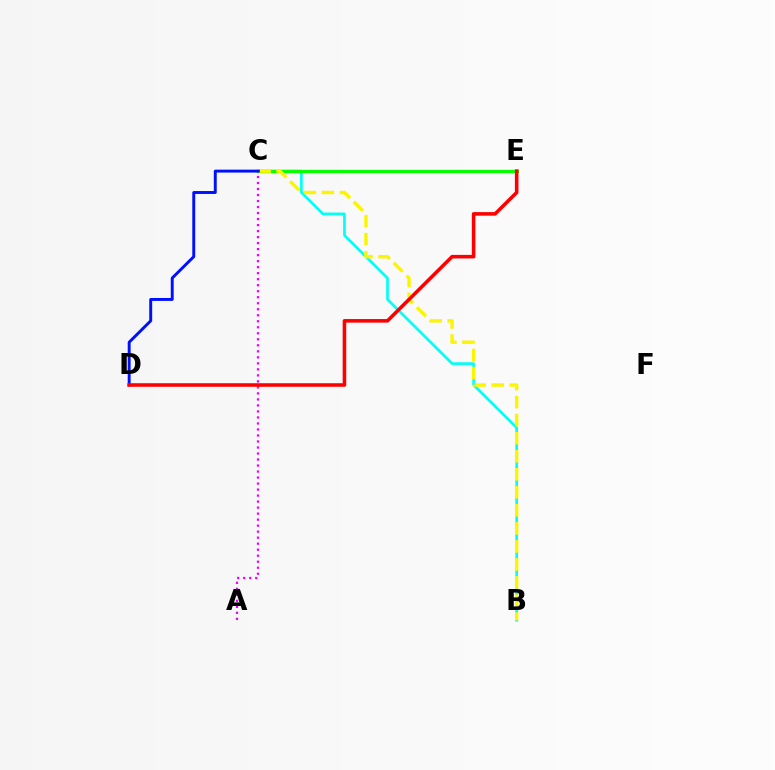{('B', 'C'): [{'color': '#00fff6', 'line_style': 'solid', 'thickness': 1.92}, {'color': '#fcf500', 'line_style': 'dashed', 'thickness': 2.45}], ('A', 'C'): [{'color': '#ee00ff', 'line_style': 'dotted', 'thickness': 1.63}], ('C', 'E'): [{'color': '#08ff00', 'line_style': 'solid', 'thickness': 2.41}], ('C', 'D'): [{'color': '#0010ff', 'line_style': 'solid', 'thickness': 2.11}], ('D', 'E'): [{'color': '#ff0000', 'line_style': 'solid', 'thickness': 2.56}]}